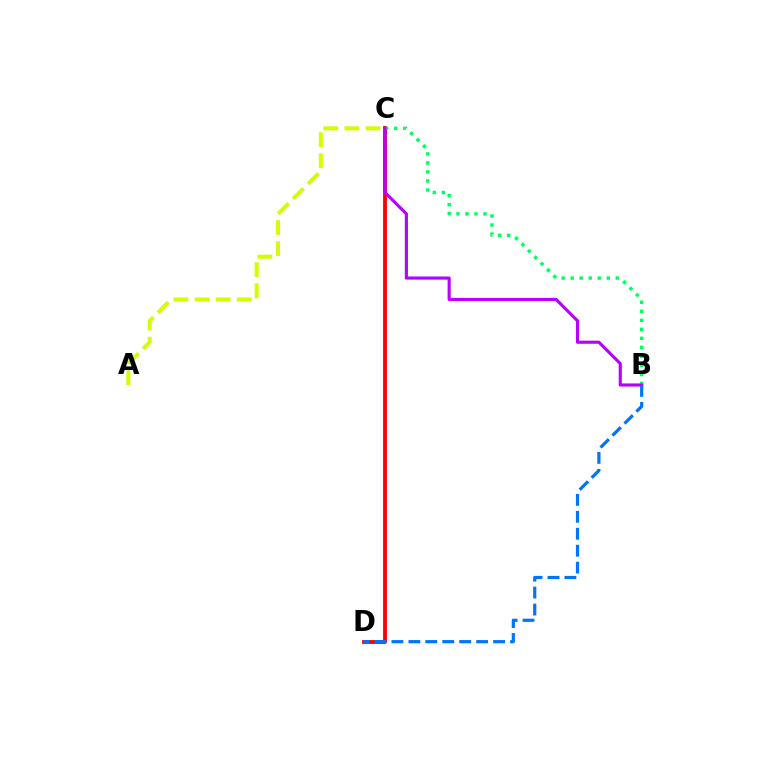{('C', 'D'): [{'color': '#ff0000', 'line_style': 'solid', 'thickness': 2.76}], ('A', 'C'): [{'color': '#d1ff00', 'line_style': 'dashed', 'thickness': 2.87}], ('B', 'C'): [{'color': '#00ff5c', 'line_style': 'dotted', 'thickness': 2.45}, {'color': '#b900ff', 'line_style': 'solid', 'thickness': 2.25}], ('B', 'D'): [{'color': '#0074ff', 'line_style': 'dashed', 'thickness': 2.3}]}